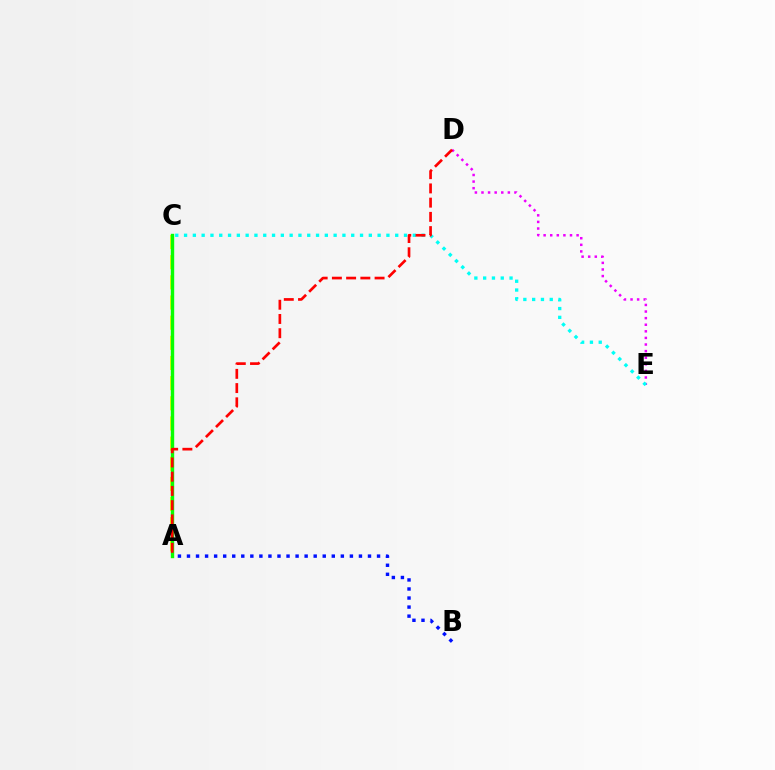{('A', 'C'): [{'color': '#fcf500', 'line_style': 'dashed', 'thickness': 2.74}, {'color': '#08ff00', 'line_style': 'solid', 'thickness': 2.44}], ('D', 'E'): [{'color': '#ee00ff', 'line_style': 'dotted', 'thickness': 1.79}], ('C', 'E'): [{'color': '#00fff6', 'line_style': 'dotted', 'thickness': 2.39}], ('A', 'B'): [{'color': '#0010ff', 'line_style': 'dotted', 'thickness': 2.46}], ('A', 'D'): [{'color': '#ff0000', 'line_style': 'dashed', 'thickness': 1.93}]}